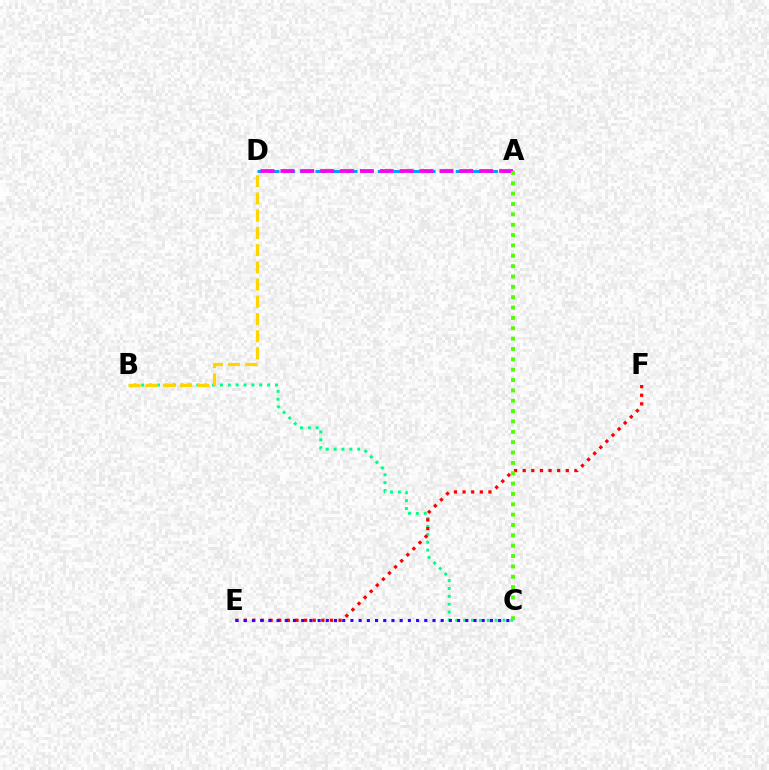{('B', 'C'): [{'color': '#00ff86', 'line_style': 'dotted', 'thickness': 2.14}], ('B', 'D'): [{'color': '#ffd500', 'line_style': 'dashed', 'thickness': 2.34}], ('A', 'D'): [{'color': '#009eff', 'line_style': 'dashed', 'thickness': 2.12}, {'color': '#ff00ed', 'line_style': 'dashed', 'thickness': 2.7}], ('E', 'F'): [{'color': '#ff0000', 'line_style': 'dotted', 'thickness': 2.34}], ('C', 'E'): [{'color': '#3700ff', 'line_style': 'dotted', 'thickness': 2.23}], ('A', 'C'): [{'color': '#4fff00', 'line_style': 'dotted', 'thickness': 2.81}]}